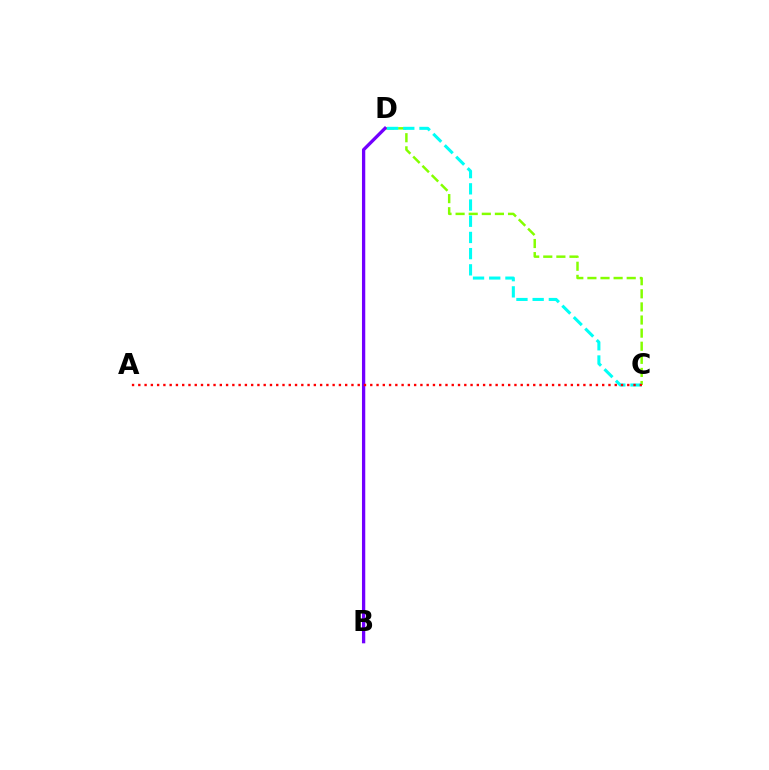{('C', 'D'): [{'color': '#84ff00', 'line_style': 'dashed', 'thickness': 1.78}, {'color': '#00fff6', 'line_style': 'dashed', 'thickness': 2.2}], ('B', 'D'): [{'color': '#7200ff', 'line_style': 'solid', 'thickness': 2.37}], ('A', 'C'): [{'color': '#ff0000', 'line_style': 'dotted', 'thickness': 1.7}]}